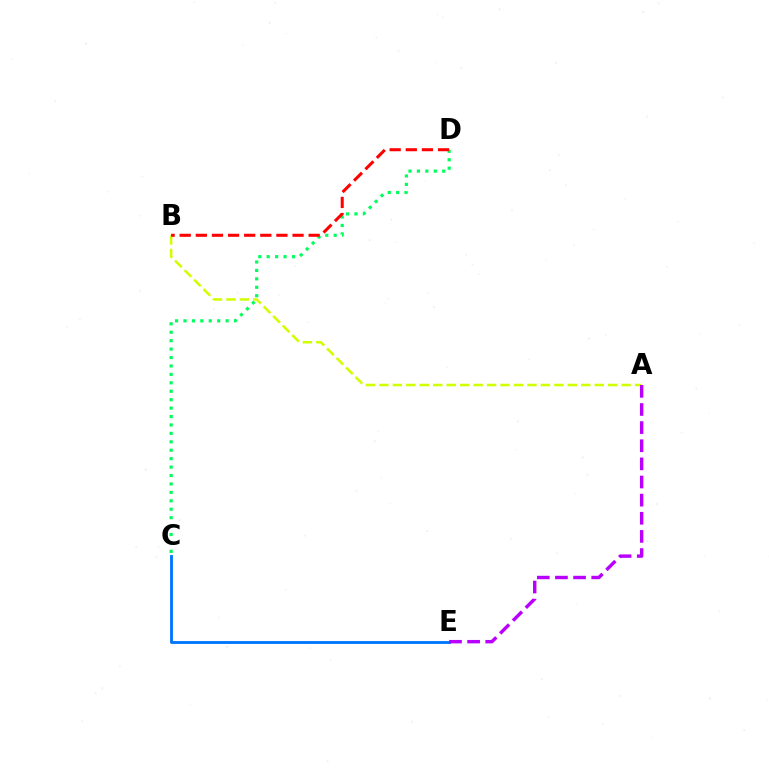{('C', 'E'): [{'color': '#0074ff', 'line_style': 'solid', 'thickness': 2.04}], ('A', 'B'): [{'color': '#d1ff00', 'line_style': 'dashed', 'thickness': 1.83}], ('C', 'D'): [{'color': '#00ff5c', 'line_style': 'dotted', 'thickness': 2.29}], ('B', 'D'): [{'color': '#ff0000', 'line_style': 'dashed', 'thickness': 2.19}], ('A', 'E'): [{'color': '#b900ff', 'line_style': 'dashed', 'thickness': 2.46}]}